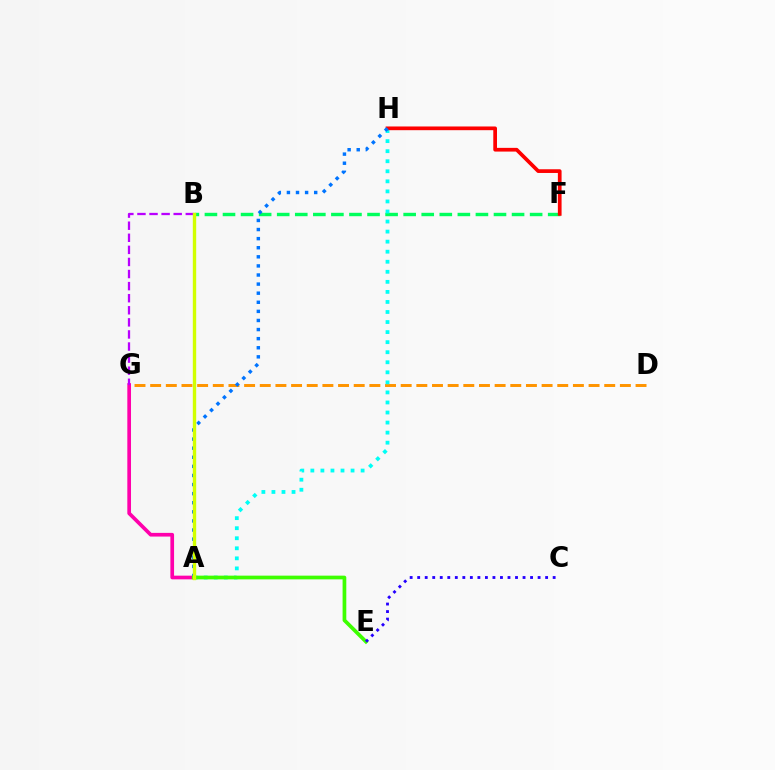{('D', 'G'): [{'color': '#ff9400', 'line_style': 'dashed', 'thickness': 2.13}], ('A', 'G'): [{'color': '#ff00ac', 'line_style': 'solid', 'thickness': 2.66}], ('B', 'F'): [{'color': '#00ff5c', 'line_style': 'dashed', 'thickness': 2.45}], ('A', 'H'): [{'color': '#00fff6', 'line_style': 'dotted', 'thickness': 2.73}, {'color': '#0074ff', 'line_style': 'dotted', 'thickness': 2.47}], ('F', 'H'): [{'color': '#ff0000', 'line_style': 'solid', 'thickness': 2.67}], ('A', 'E'): [{'color': '#3dff00', 'line_style': 'solid', 'thickness': 2.67}], ('B', 'G'): [{'color': '#b900ff', 'line_style': 'dashed', 'thickness': 1.64}], ('C', 'E'): [{'color': '#2500ff', 'line_style': 'dotted', 'thickness': 2.04}], ('A', 'B'): [{'color': '#d1ff00', 'line_style': 'solid', 'thickness': 2.43}]}